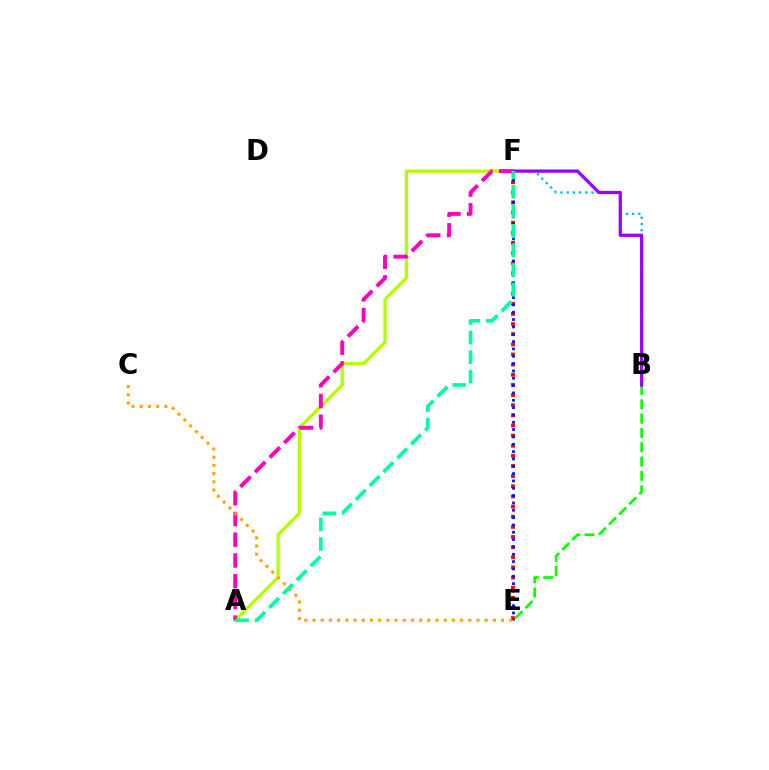{('E', 'F'): [{'color': '#ff0000', 'line_style': 'dotted', 'thickness': 2.75}, {'color': '#0010ff', 'line_style': 'dotted', 'thickness': 1.99}], ('B', 'F'): [{'color': '#00b5ff', 'line_style': 'dotted', 'thickness': 1.69}, {'color': '#9b00ff', 'line_style': 'solid', 'thickness': 2.35}], ('B', 'E'): [{'color': '#08ff00', 'line_style': 'dashed', 'thickness': 1.94}], ('A', 'F'): [{'color': '#b3ff00', 'line_style': 'solid', 'thickness': 2.36}, {'color': '#ff00bd', 'line_style': 'dashed', 'thickness': 2.82}, {'color': '#00ff9d', 'line_style': 'dashed', 'thickness': 2.66}], ('C', 'E'): [{'color': '#ffa500', 'line_style': 'dotted', 'thickness': 2.23}]}